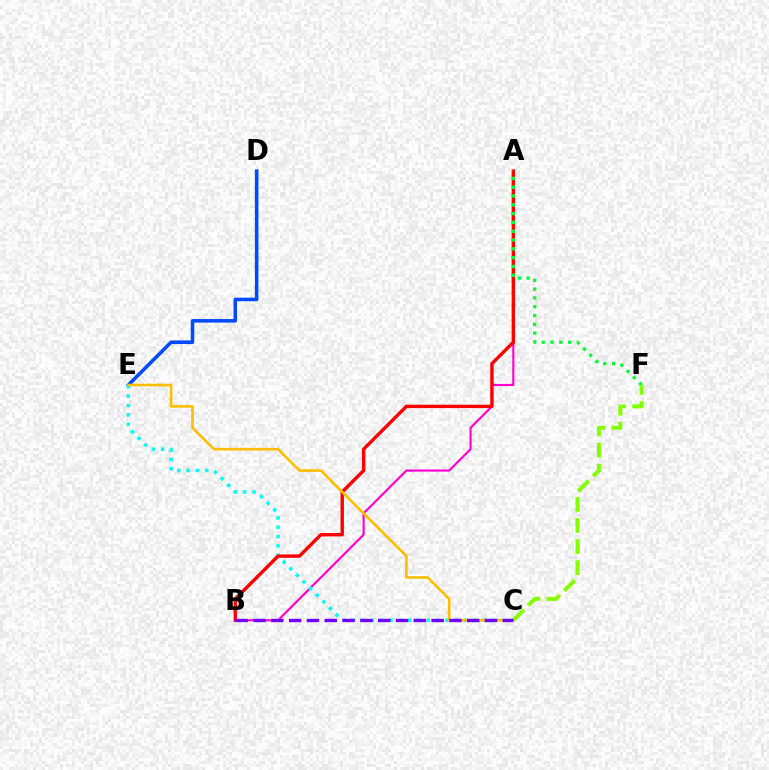{('D', 'E'): [{'color': '#004bff', 'line_style': 'solid', 'thickness': 2.56}], ('A', 'B'): [{'color': '#ff00cf', 'line_style': 'solid', 'thickness': 1.55}, {'color': '#ff0000', 'line_style': 'solid', 'thickness': 2.44}], ('C', 'E'): [{'color': '#00fff6', 'line_style': 'dotted', 'thickness': 2.54}, {'color': '#ffbd00', 'line_style': 'solid', 'thickness': 1.88}], ('A', 'F'): [{'color': '#00ff39', 'line_style': 'dotted', 'thickness': 2.39}], ('C', 'F'): [{'color': '#84ff00', 'line_style': 'dashed', 'thickness': 2.86}], ('B', 'C'): [{'color': '#7200ff', 'line_style': 'dashed', 'thickness': 2.42}]}